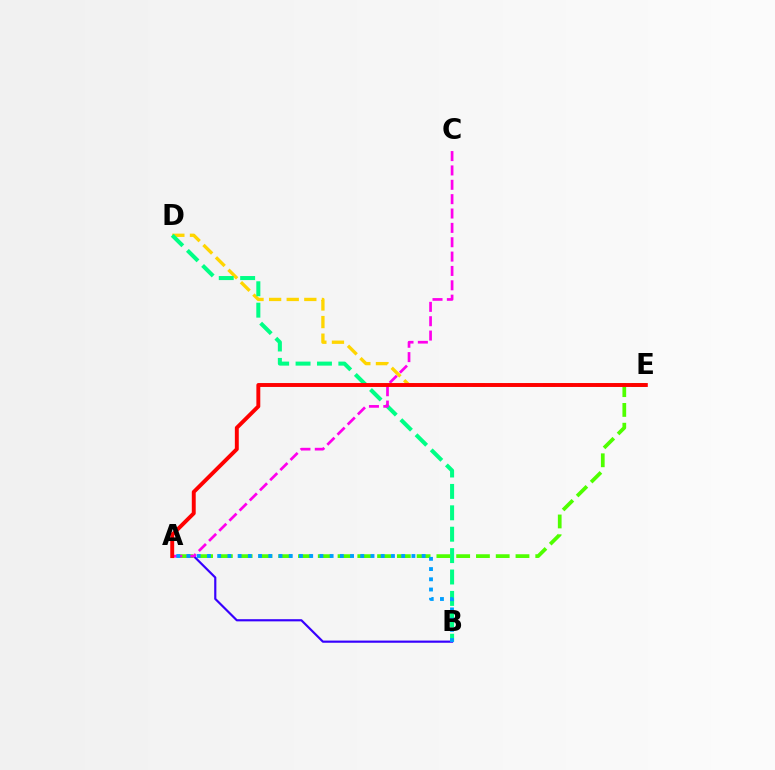{('D', 'E'): [{'color': '#ffd500', 'line_style': 'dashed', 'thickness': 2.39}], ('B', 'D'): [{'color': '#00ff86', 'line_style': 'dashed', 'thickness': 2.91}], ('A', 'B'): [{'color': '#3700ff', 'line_style': 'solid', 'thickness': 1.56}, {'color': '#009eff', 'line_style': 'dotted', 'thickness': 2.78}], ('A', 'E'): [{'color': '#4fff00', 'line_style': 'dashed', 'thickness': 2.69}, {'color': '#ff0000', 'line_style': 'solid', 'thickness': 2.82}], ('A', 'C'): [{'color': '#ff00ed', 'line_style': 'dashed', 'thickness': 1.95}]}